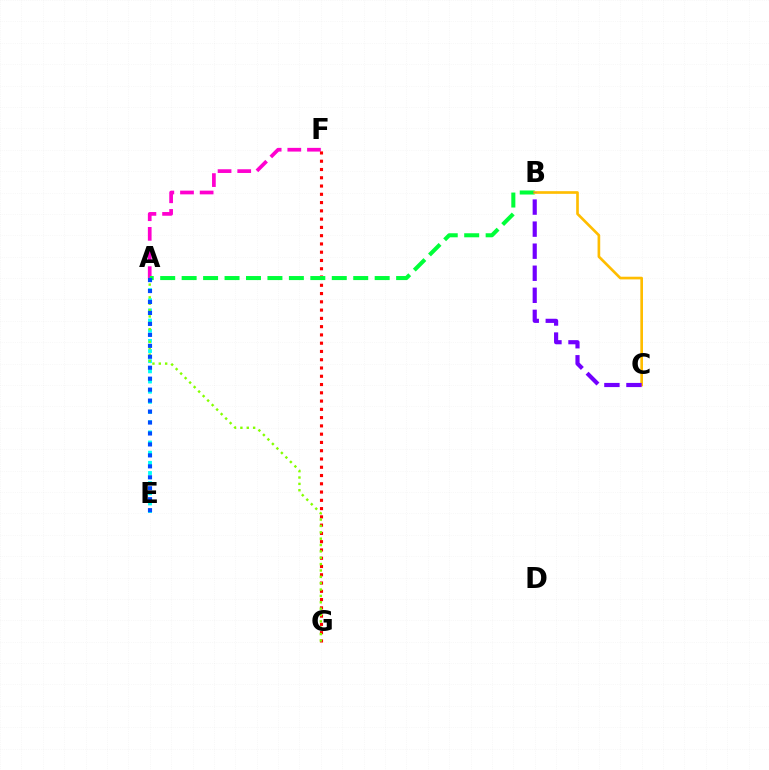{('A', 'E'): [{'color': '#00fff6', 'line_style': 'dotted', 'thickness': 2.76}, {'color': '#004bff', 'line_style': 'dotted', 'thickness': 2.98}], ('A', 'F'): [{'color': '#ff00cf', 'line_style': 'dashed', 'thickness': 2.67}], ('F', 'G'): [{'color': '#ff0000', 'line_style': 'dotted', 'thickness': 2.25}], ('A', 'B'): [{'color': '#00ff39', 'line_style': 'dashed', 'thickness': 2.91}], ('B', 'C'): [{'color': '#ffbd00', 'line_style': 'solid', 'thickness': 1.92}, {'color': '#7200ff', 'line_style': 'dashed', 'thickness': 3.0}], ('A', 'G'): [{'color': '#84ff00', 'line_style': 'dotted', 'thickness': 1.73}]}